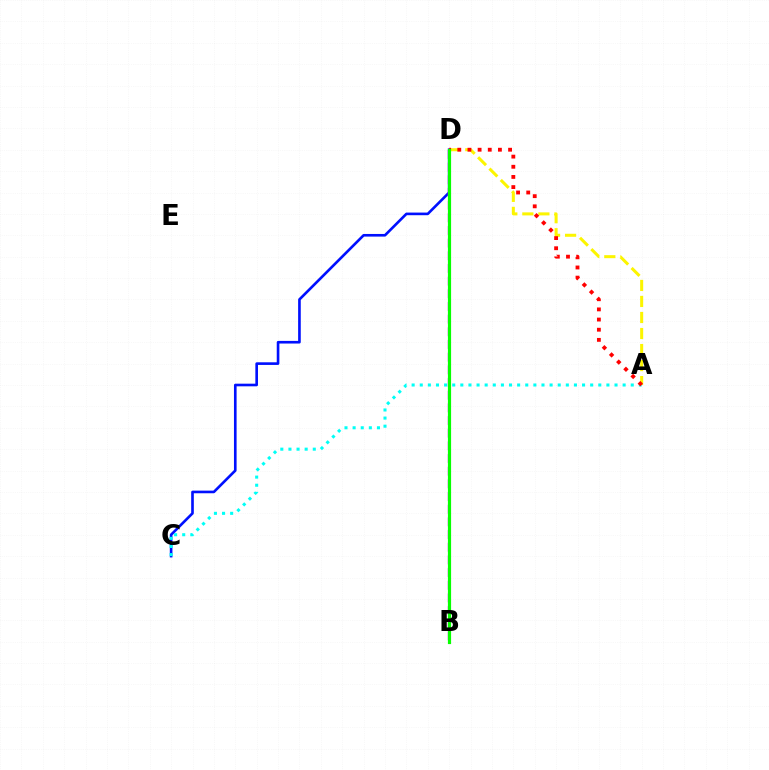{('C', 'D'): [{'color': '#0010ff', 'line_style': 'solid', 'thickness': 1.9}], ('B', 'D'): [{'color': '#ee00ff', 'line_style': 'dashed', 'thickness': 1.72}, {'color': '#08ff00', 'line_style': 'solid', 'thickness': 2.29}], ('A', 'D'): [{'color': '#fcf500', 'line_style': 'dashed', 'thickness': 2.18}, {'color': '#ff0000', 'line_style': 'dotted', 'thickness': 2.76}], ('A', 'C'): [{'color': '#00fff6', 'line_style': 'dotted', 'thickness': 2.2}]}